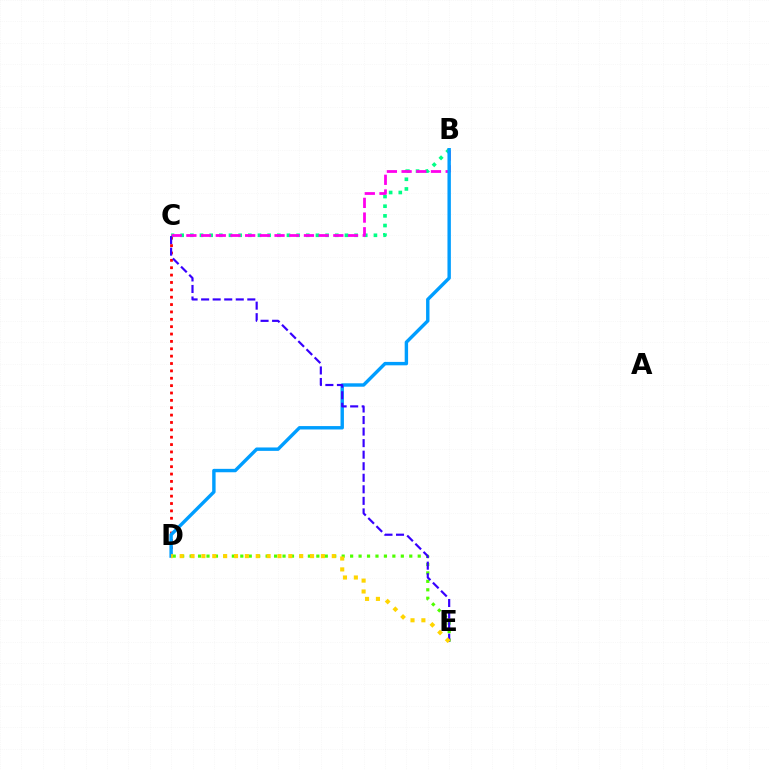{('C', 'D'): [{'color': '#ff0000', 'line_style': 'dotted', 'thickness': 2.0}], ('D', 'E'): [{'color': '#4fff00', 'line_style': 'dotted', 'thickness': 2.3}, {'color': '#ffd500', 'line_style': 'dotted', 'thickness': 2.95}], ('B', 'C'): [{'color': '#00ff86', 'line_style': 'dotted', 'thickness': 2.63}, {'color': '#ff00ed', 'line_style': 'dashed', 'thickness': 2.0}], ('B', 'D'): [{'color': '#009eff', 'line_style': 'solid', 'thickness': 2.45}], ('C', 'E'): [{'color': '#3700ff', 'line_style': 'dashed', 'thickness': 1.57}]}